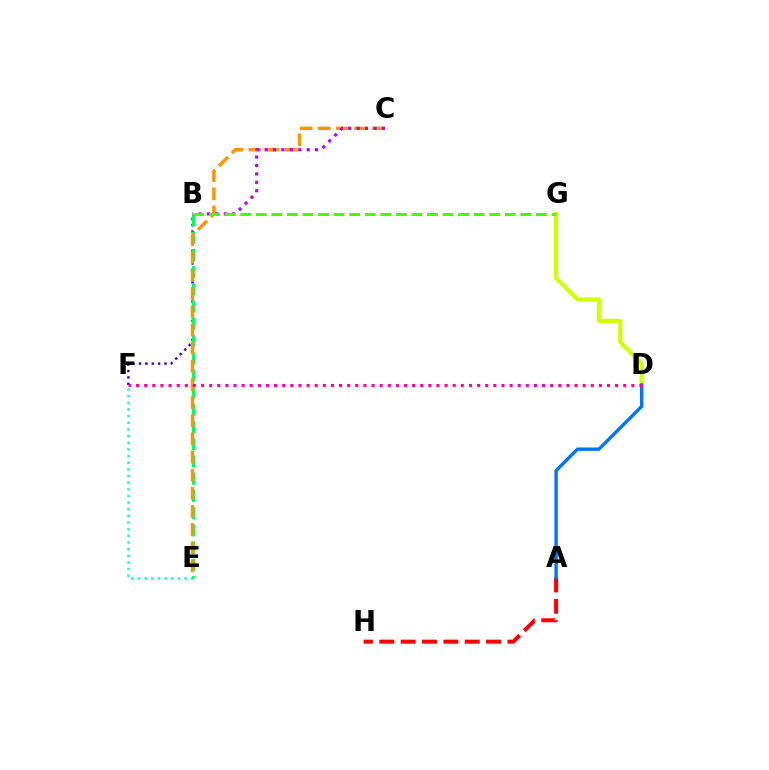{('A', 'H'): [{'color': '#ff0000', 'line_style': 'dashed', 'thickness': 2.9}], ('B', 'F'): [{'color': '#2500ff', 'line_style': 'dotted', 'thickness': 1.73}], ('E', 'F'): [{'color': '#00fff6', 'line_style': 'dotted', 'thickness': 1.81}], ('D', 'G'): [{'color': '#d1ff00', 'line_style': 'solid', 'thickness': 3.0}], ('B', 'E'): [{'color': '#00ff5c', 'line_style': 'dashed', 'thickness': 2.34}], ('C', 'E'): [{'color': '#ff9400', 'line_style': 'dashed', 'thickness': 2.46}], ('B', 'C'): [{'color': '#b900ff', 'line_style': 'dotted', 'thickness': 2.28}], ('A', 'D'): [{'color': '#0074ff', 'line_style': 'solid', 'thickness': 2.43}], ('B', 'G'): [{'color': '#3dff00', 'line_style': 'dashed', 'thickness': 2.11}], ('D', 'F'): [{'color': '#ff00ac', 'line_style': 'dotted', 'thickness': 2.21}]}